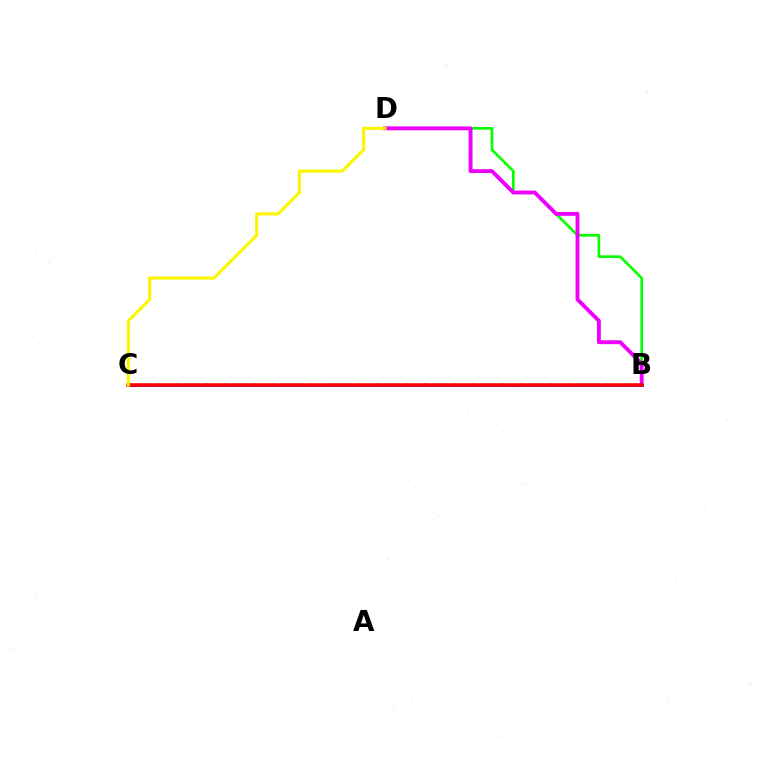{('B', 'C'): [{'color': '#00fff6', 'line_style': 'dotted', 'thickness': 2.59}, {'color': '#0010ff', 'line_style': 'solid', 'thickness': 2.11}, {'color': '#ff0000', 'line_style': 'solid', 'thickness': 2.56}], ('B', 'D'): [{'color': '#08ff00', 'line_style': 'solid', 'thickness': 1.91}, {'color': '#ee00ff', 'line_style': 'solid', 'thickness': 2.79}], ('C', 'D'): [{'color': '#fcf500', 'line_style': 'solid', 'thickness': 2.22}]}